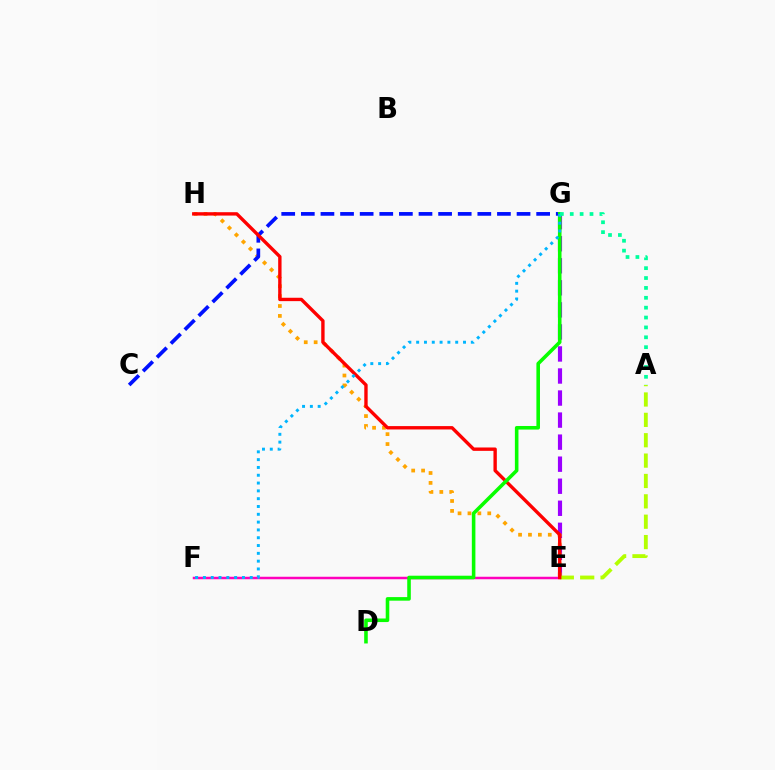{('E', 'G'): [{'color': '#9b00ff', 'line_style': 'dashed', 'thickness': 2.99}], ('E', 'F'): [{'color': '#ff00bd', 'line_style': 'solid', 'thickness': 1.8}], ('E', 'H'): [{'color': '#ffa500', 'line_style': 'dotted', 'thickness': 2.69}, {'color': '#ff0000', 'line_style': 'solid', 'thickness': 2.43}], ('C', 'G'): [{'color': '#0010ff', 'line_style': 'dashed', 'thickness': 2.66}], ('A', 'E'): [{'color': '#b3ff00', 'line_style': 'dashed', 'thickness': 2.77}], ('D', 'G'): [{'color': '#08ff00', 'line_style': 'solid', 'thickness': 2.58}], ('F', 'G'): [{'color': '#00b5ff', 'line_style': 'dotted', 'thickness': 2.12}], ('A', 'G'): [{'color': '#00ff9d', 'line_style': 'dotted', 'thickness': 2.68}]}